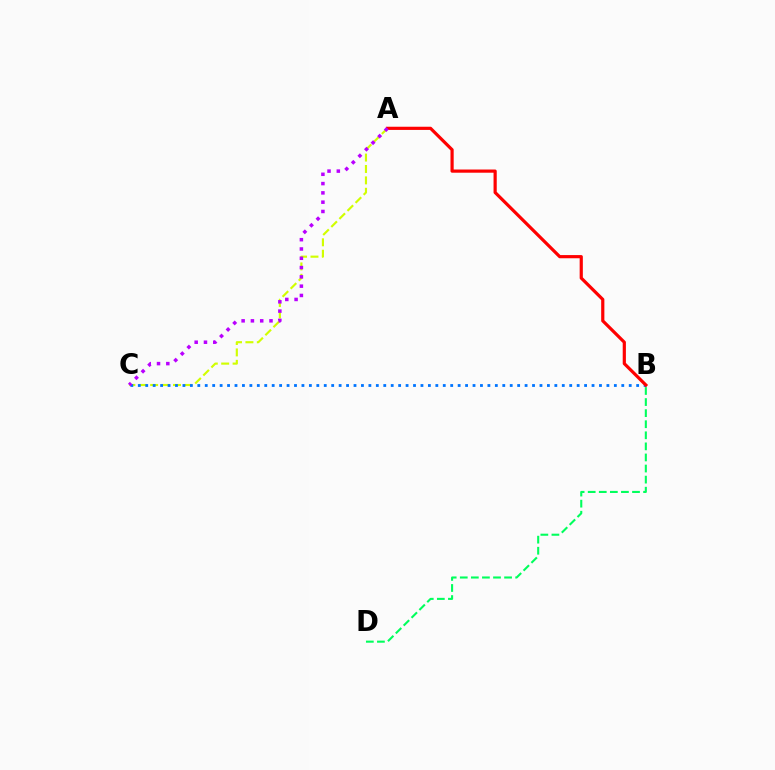{('B', 'D'): [{'color': '#00ff5c', 'line_style': 'dashed', 'thickness': 1.51}], ('A', 'C'): [{'color': '#d1ff00', 'line_style': 'dashed', 'thickness': 1.55}, {'color': '#b900ff', 'line_style': 'dotted', 'thickness': 2.53}], ('B', 'C'): [{'color': '#0074ff', 'line_style': 'dotted', 'thickness': 2.02}], ('A', 'B'): [{'color': '#ff0000', 'line_style': 'solid', 'thickness': 2.3}]}